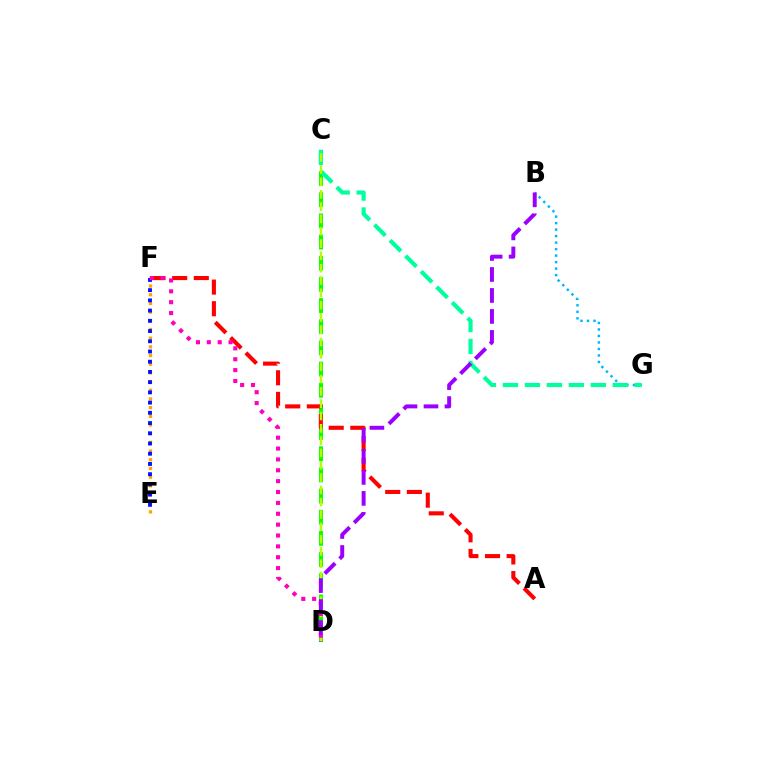{('E', 'F'): [{'color': '#ffa500', 'line_style': 'dotted', 'thickness': 2.36}, {'color': '#0010ff', 'line_style': 'dotted', 'thickness': 2.78}], ('C', 'D'): [{'color': '#08ff00', 'line_style': 'dashed', 'thickness': 2.88}, {'color': '#b3ff00', 'line_style': 'dashed', 'thickness': 1.67}], ('B', 'G'): [{'color': '#00b5ff', 'line_style': 'dotted', 'thickness': 1.77}], ('C', 'G'): [{'color': '#00ff9d', 'line_style': 'dashed', 'thickness': 2.98}], ('A', 'F'): [{'color': '#ff0000', 'line_style': 'dashed', 'thickness': 2.94}], ('D', 'F'): [{'color': '#ff00bd', 'line_style': 'dotted', 'thickness': 2.95}], ('B', 'D'): [{'color': '#9b00ff', 'line_style': 'dashed', 'thickness': 2.85}]}